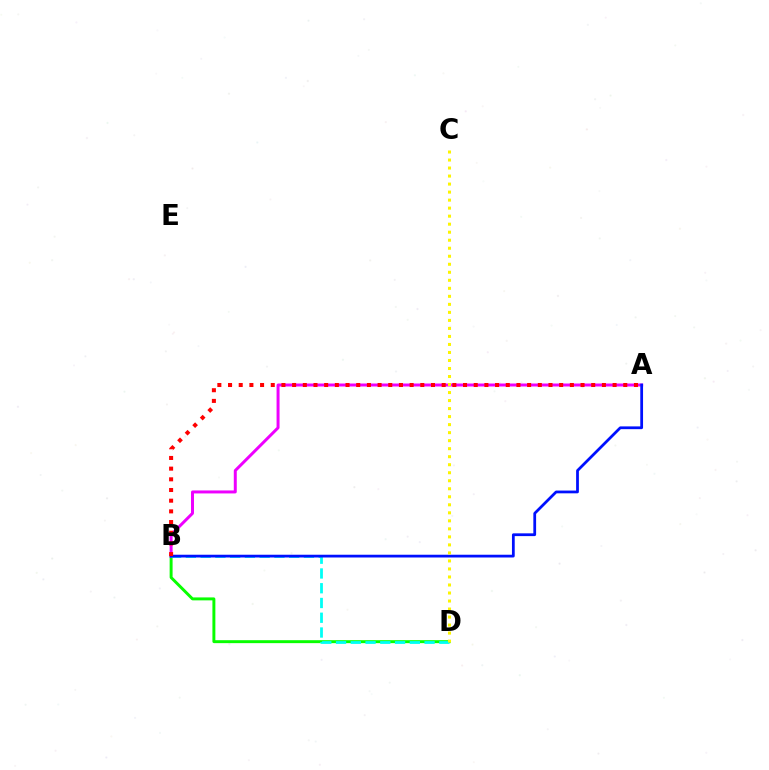{('B', 'D'): [{'color': '#08ff00', 'line_style': 'solid', 'thickness': 2.12}, {'color': '#00fff6', 'line_style': 'dashed', 'thickness': 2.01}], ('A', 'B'): [{'color': '#ee00ff', 'line_style': 'solid', 'thickness': 2.15}, {'color': '#0010ff', 'line_style': 'solid', 'thickness': 1.99}, {'color': '#ff0000', 'line_style': 'dotted', 'thickness': 2.9}], ('C', 'D'): [{'color': '#fcf500', 'line_style': 'dotted', 'thickness': 2.18}]}